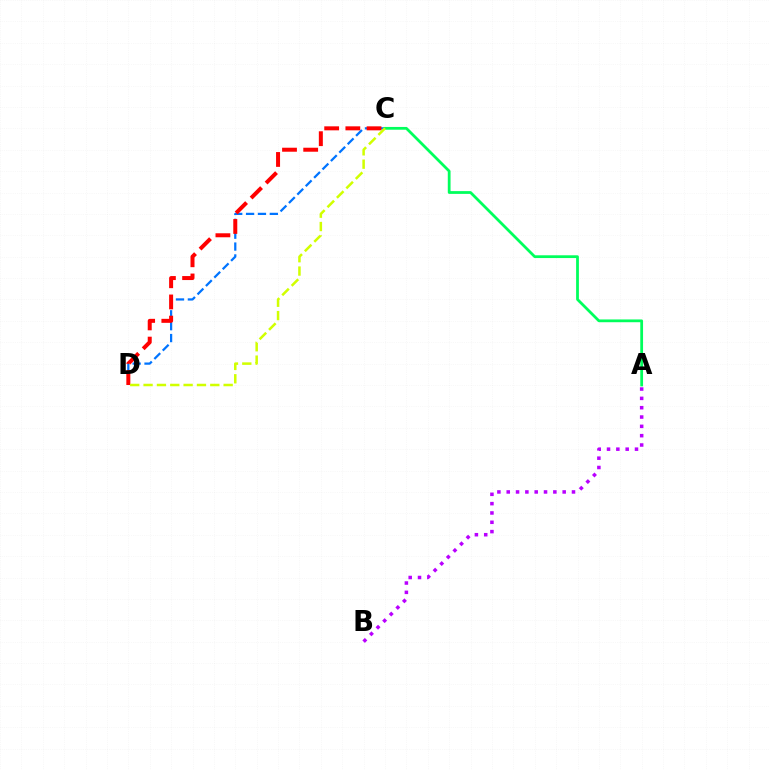{('A', 'B'): [{'color': '#b900ff', 'line_style': 'dotted', 'thickness': 2.53}], ('C', 'D'): [{'color': '#0074ff', 'line_style': 'dashed', 'thickness': 1.61}, {'color': '#ff0000', 'line_style': 'dashed', 'thickness': 2.88}, {'color': '#d1ff00', 'line_style': 'dashed', 'thickness': 1.81}], ('A', 'C'): [{'color': '#00ff5c', 'line_style': 'solid', 'thickness': 2.0}]}